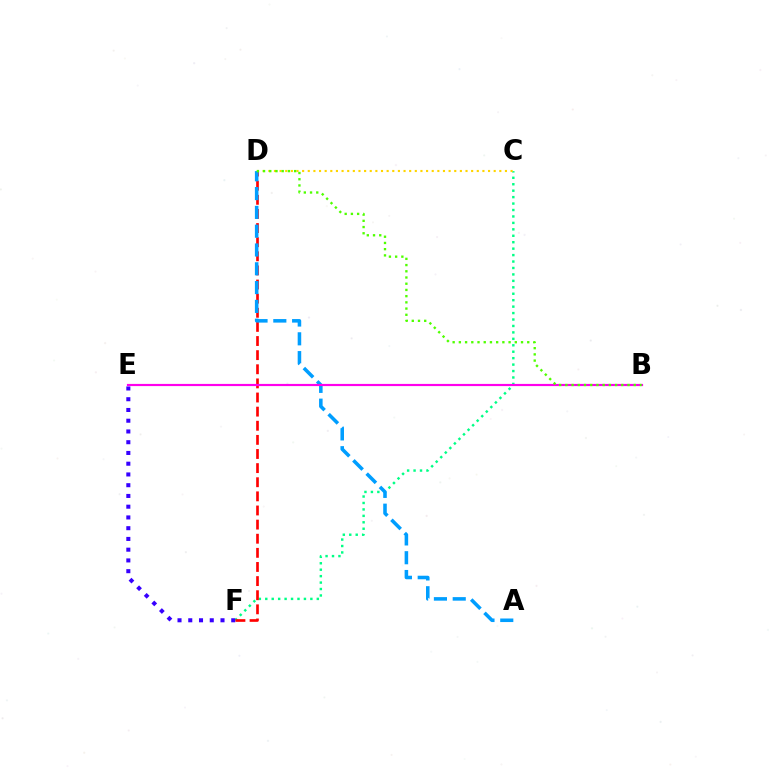{('C', 'F'): [{'color': '#00ff86', 'line_style': 'dotted', 'thickness': 1.75}], ('E', 'F'): [{'color': '#3700ff', 'line_style': 'dotted', 'thickness': 2.92}], ('D', 'F'): [{'color': '#ff0000', 'line_style': 'dashed', 'thickness': 1.92}], ('C', 'D'): [{'color': '#ffd500', 'line_style': 'dotted', 'thickness': 1.53}], ('A', 'D'): [{'color': '#009eff', 'line_style': 'dashed', 'thickness': 2.55}], ('B', 'E'): [{'color': '#ff00ed', 'line_style': 'solid', 'thickness': 1.57}], ('B', 'D'): [{'color': '#4fff00', 'line_style': 'dotted', 'thickness': 1.69}]}